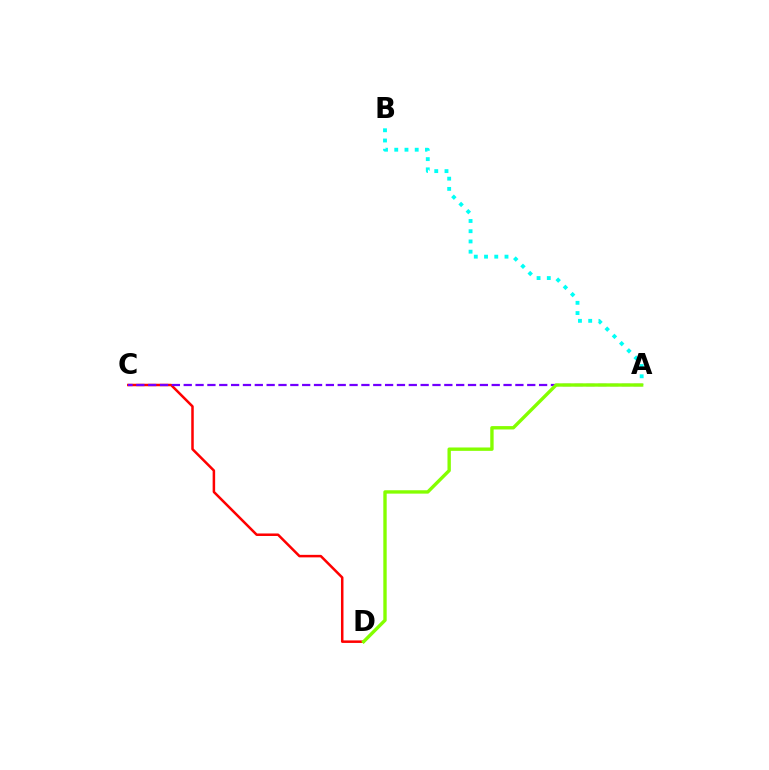{('A', 'B'): [{'color': '#00fff6', 'line_style': 'dotted', 'thickness': 2.78}], ('C', 'D'): [{'color': '#ff0000', 'line_style': 'solid', 'thickness': 1.81}], ('A', 'C'): [{'color': '#7200ff', 'line_style': 'dashed', 'thickness': 1.61}], ('A', 'D'): [{'color': '#84ff00', 'line_style': 'solid', 'thickness': 2.43}]}